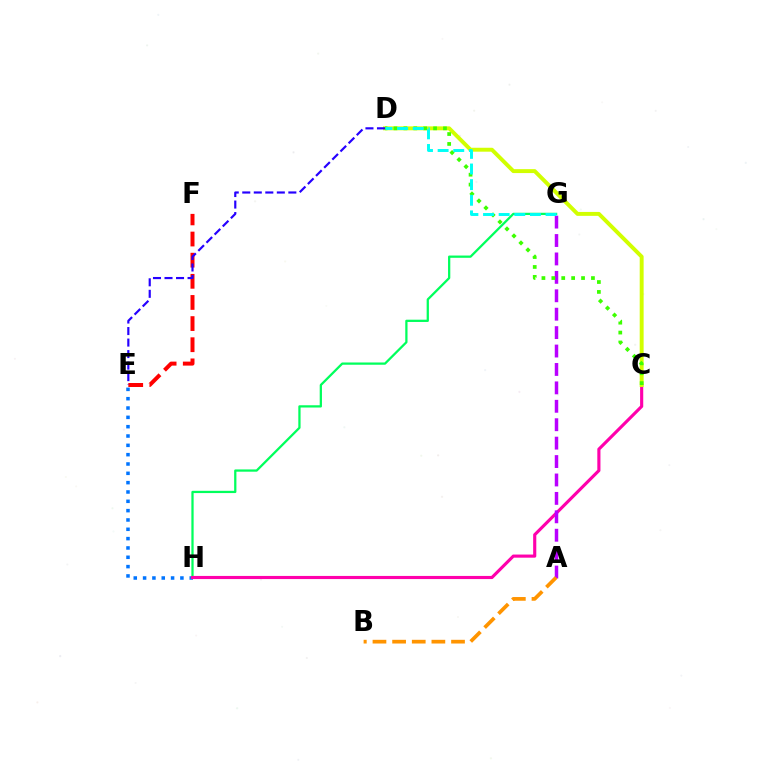{('E', 'H'): [{'color': '#0074ff', 'line_style': 'dotted', 'thickness': 2.53}], ('G', 'H'): [{'color': '#00ff5c', 'line_style': 'solid', 'thickness': 1.63}], ('C', 'H'): [{'color': '#ff00ac', 'line_style': 'solid', 'thickness': 2.25}], ('E', 'F'): [{'color': '#ff0000', 'line_style': 'dashed', 'thickness': 2.87}], ('A', 'G'): [{'color': '#b900ff', 'line_style': 'dashed', 'thickness': 2.5}], ('C', 'D'): [{'color': '#d1ff00', 'line_style': 'solid', 'thickness': 2.83}, {'color': '#3dff00', 'line_style': 'dotted', 'thickness': 2.69}], ('A', 'B'): [{'color': '#ff9400', 'line_style': 'dashed', 'thickness': 2.67}], ('D', 'G'): [{'color': '#00fff6', 'line_style': 'dashed', 'thickness': 2.12}], ('D', 'E'): [{'color': '#2500ff', 'line_style': 'dashed', 'thickness': 1.57}]}